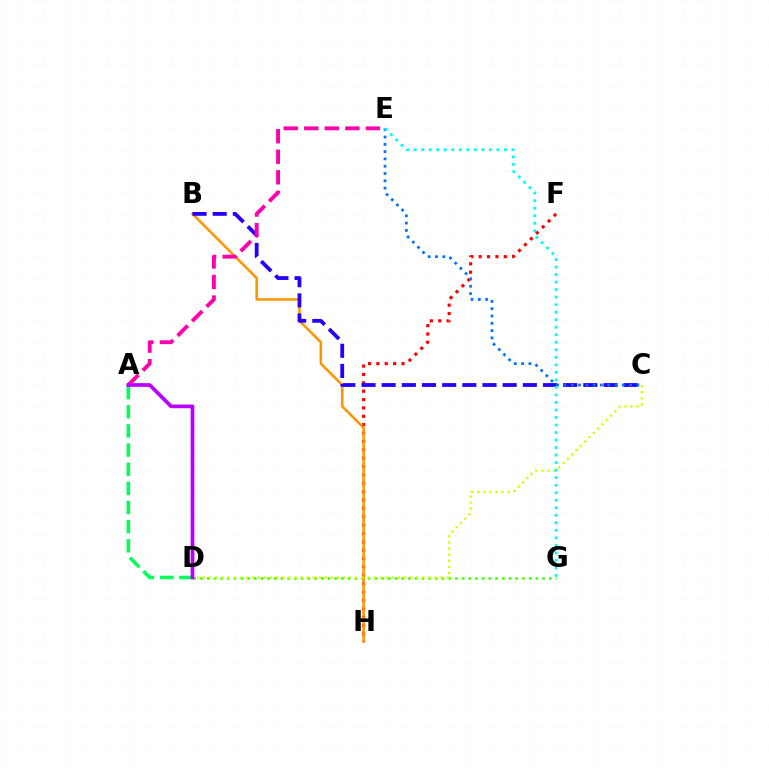{('D', 'G'): [{'color': '#3dff00', 'line_style': 'dotted', 'thickness': 1.82}], ('F', 'H'): [{'color': '#ff0000', 'line_style': 'dotted', 'thickness': 2.27}], ('B', 'H'): [{'color': '#ff9400', 'line_style': 'solid', 'thickness': 1.83}], ('C', 'D'): [{'color': '#d1ff00', 'line_style': 'dotted', 'thickness': 1.65}], ('B', 'C'): [{'color': '#2500ff', 'line_style': 'dashed', 'thickness': 2.74}], ('C', 'E'): [{'color': '#0074ff', 'line_style': 'dotted', 'thickness': 1.98}], ('E', 'G'): [{'color': '#00fff6', 'line_style': 'dotted', 'thickness': 2.04}], ('A', 'E'): [{'color': '#ff00ac', 'line_style': 'dashed', 'thickness': 2.79}], ('A', 'D'): [{'color': '#00ff5c', 'line_style': 'dashed', 'thickness': 2.6}, {'color': '#b900ff', 'line_style': 'solid', 'thickness': 2.66}]}